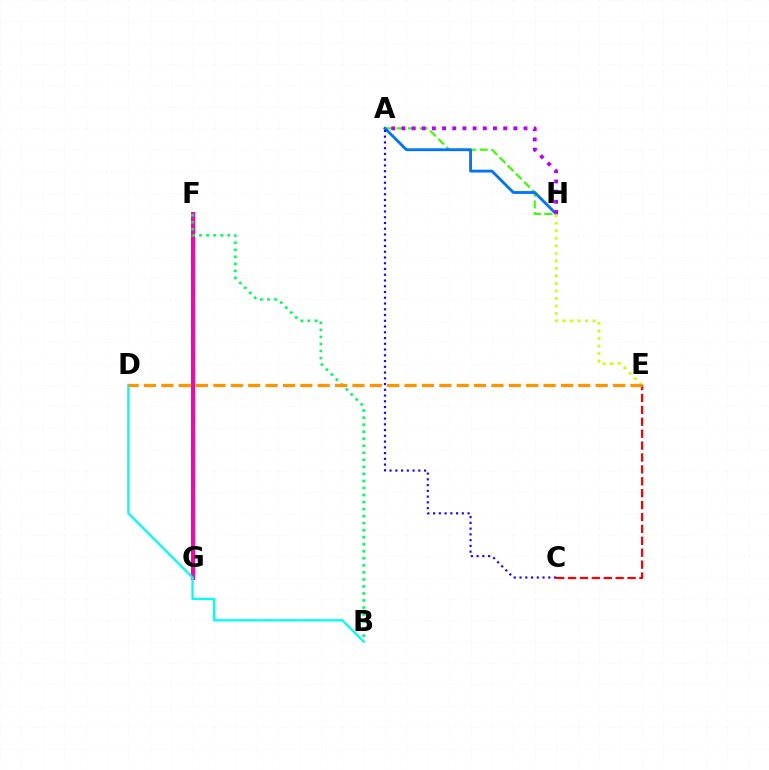{('F', 'G'): [{'color': '#ff00ac', 'line_style': 'solid', 'thickness': 2.89}], ('A', 'H'): [{'color': '#3dff00', 'line_style': 'dashed', 'thickness': 1.56}, {'color': '#0074ff', 'line_style': 'solid', 'thickness': 2.04}, {'color': '#b900ff', 'line_style': 'dotted', 'thickness': 2.76}], ('B', 'F'): [{'color': '#00ff5c', 'line_style': 'dotted', 'thickness': 1.91}], ('B', 'D'): [{'color': '#00fff6', 'line_style': 'solid', 'thickness': 1.65}], ('A', 'C'): [{'color': '#2500ff', 'line_style': 'dotted', 'thickness': 1.56}], ('E', 'H'): [{'color': '#d1ff00', 'line_style': 'dotted', 'thickness': 2.05}], ('C', 'E'): [{'color': '#ff0000', 'line_style': 'dashed', 'thickness': 1.62}], ('D', 'E'): [{'color': '#ff9400', 'line_style': 'dashed', 'thickness': 2.36}]}